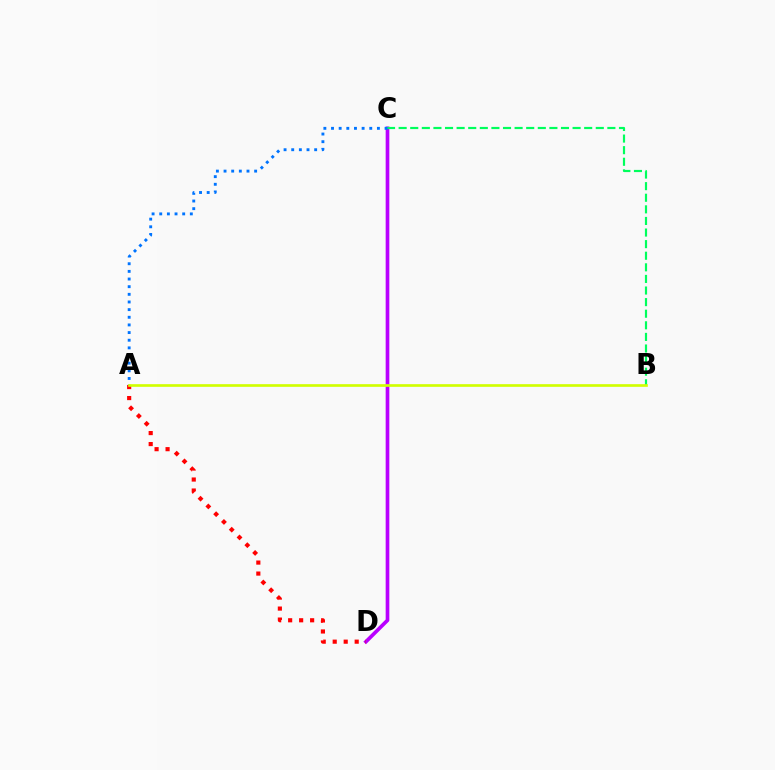{('C', 'D'): [{'color': '#b900ff', 'line_style': 'solid', 'thickness': 2.65}], ('B', 'C'): [{'color': '#00ff5c', 'line_style': 'dashed', 'thickness': 1.58}], ('A', 'D'): [{'color': '#ff0000', 'line_style': 'dotted', 'thickness': 2.99}], ('A', 'C'): [{'color': '#0074ff', 'line_style': 'dotted', 'thickness': 2.08}], ('A', 'B'): [{'color': '#d1ff00', 'line_style': 'solid', 'thickness': 1.91}]}